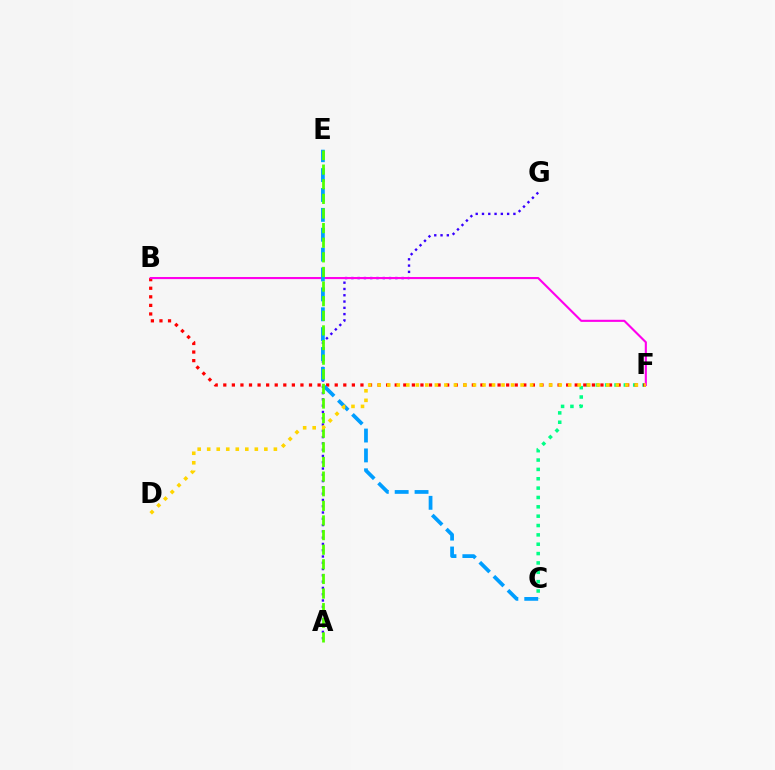{('C', 'F'): [{'color': '#00ff86', 'line_style': 'dotted', 'thickness': 2.54}], ('A', 'G'): [{'color': '#3700ff', 'line_style': 'dotted', 'thickness': 1.71}], ('B', 'F'): [{'color': '#ff0000', 'line_style': 'dotted', 'thickness': 2.33}, {'color': '#ff00ed', 'line_style': 'solid', 'thickness': 1.53}], ('C', 'E'): [{'color': '#009eff', 'line_style': 'dashed', 'thickness': 2.7}], ('A', 'E'): [{'color': '#4fff00', 'line_style': 'dashed', 'thickness': 1.99}], ('D', 'F'): [{'color': '#ffd500', 'line_style': 'dotted', 'thickness': 2.59}]}